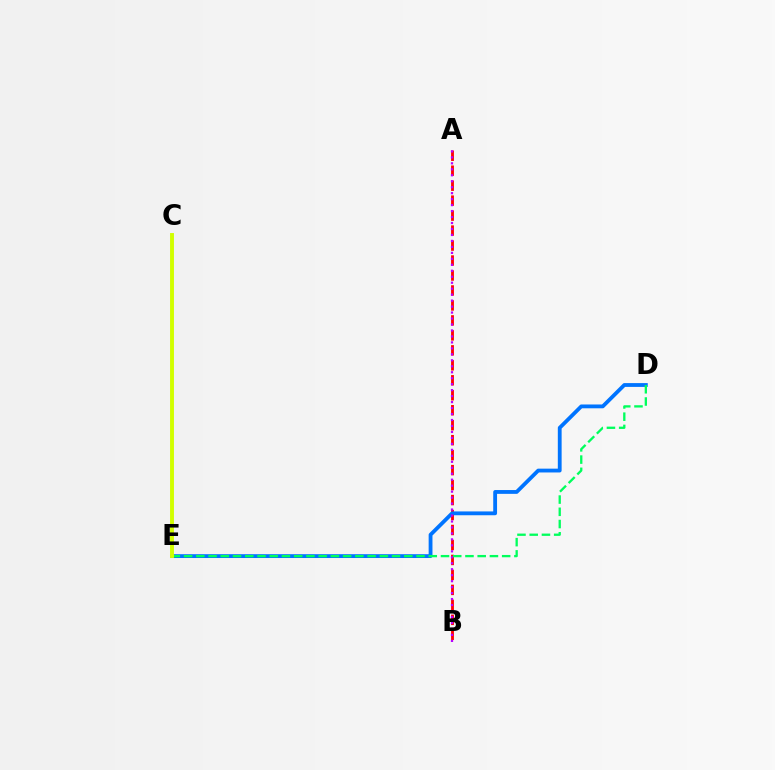{('A', 'B'): [{'color': '#ff0000', 'line_style': 'dashed', 'thickness': 2.03}, {'color': '#b900ff', 'line_style': 'dotted', 'thickness': 1.62}], ('D', 'E'): [{'color': '#0074ff', 'line_style': 'solid', 'thickness': 2.75}, {'color': '#00ff5c', 'line_style': 'dashed', 'thickness': 1.66}], ('C', 'E'): [{'color': '#d1ff00', 'line_style': 'solid', 'thickness': 2.81}]}